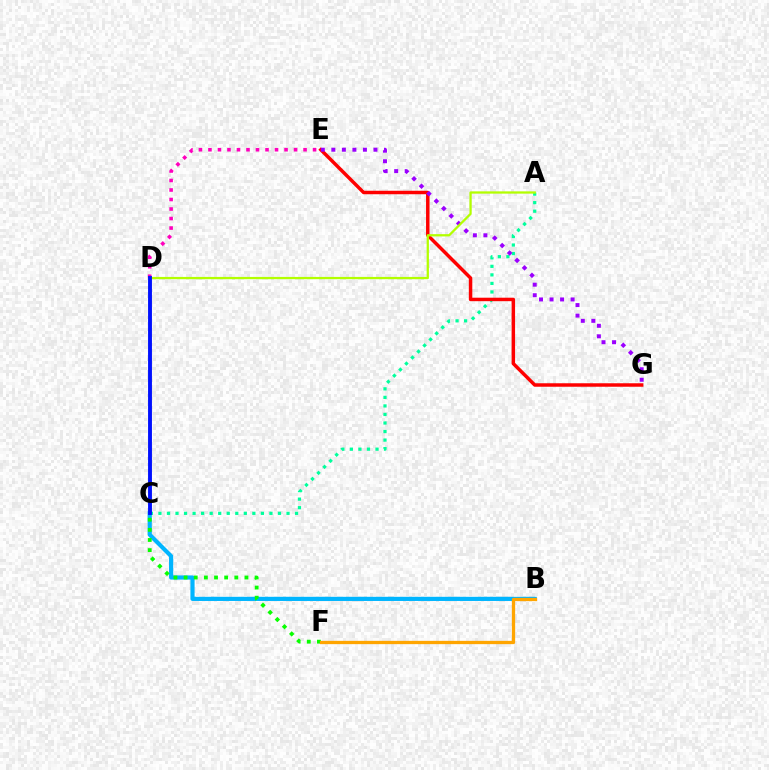{('B', 'C'): [{'color': '#00b5ff', 'line_style': 'solid', 'thickness': 3.0}], ('C', 'F'): [{'color': '#08ff00', 'line_style': 'dotted', 'thickness': 2.76}], ('A', 'C'): [{'color': '#00ff9d', 'line_style': 'dotted', 'thickness': 2.32}], ('E', 'G'): [{'color': '#ff0000', 'line_style': 'solid', 'thickness': 2.5}, {'color': '#9b00ff', 'line_style': 'dotted', 'thickness': 2.86}], ('D', 'E'): [{'color': '#ff00bd', 'line_style': 'dotted', 'thickness': 2.58}], ('B', 'F'): [{'color': '#ffa500', 'line_style': 'solid', 'thickness': 2.37}], ('A', 'D'): [{'color': '#b3ff00', 'line_style': 'solid', 'thickness': 1.64}], ('C', 'D'): [{'color': '#0010ff', 'line_style': 'solid', 'thickness': 2.8}]}